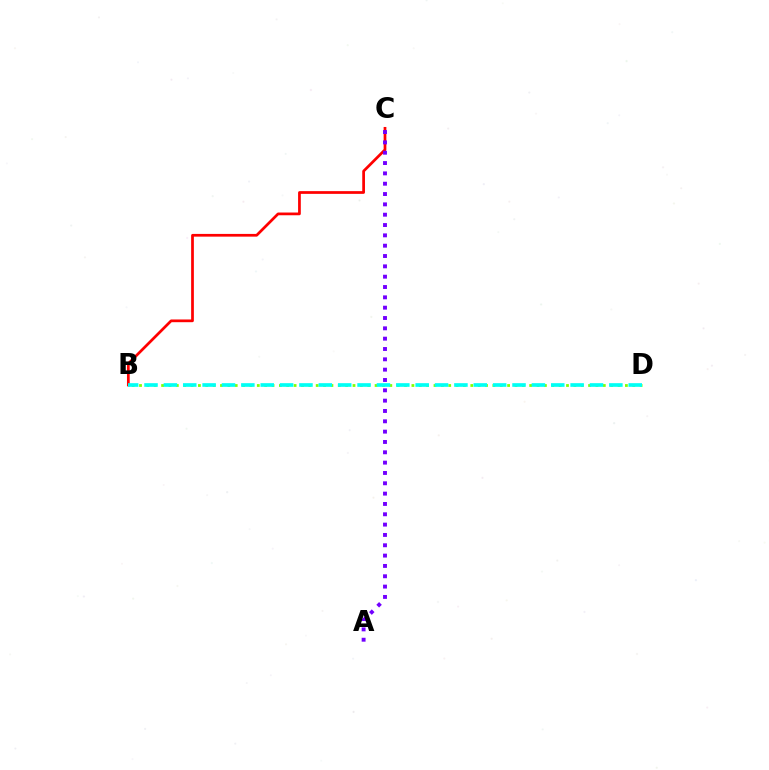{('B', 'D'): [{'color': '#84ff00', 'line_style': 'dotted', 'thickness': 2.0}, {'color': '#00fff6', 'line_style': 'dashed', 'thickness': 2.63}], ('B', 'C'): [{'color': '#ff0000', 'line_style': 'solid', 'thickness': 1.96}], ('A', 'C'): [{'color': '#7200ff', 'line_style': 'dotted', 'thickness': 2.81}]}